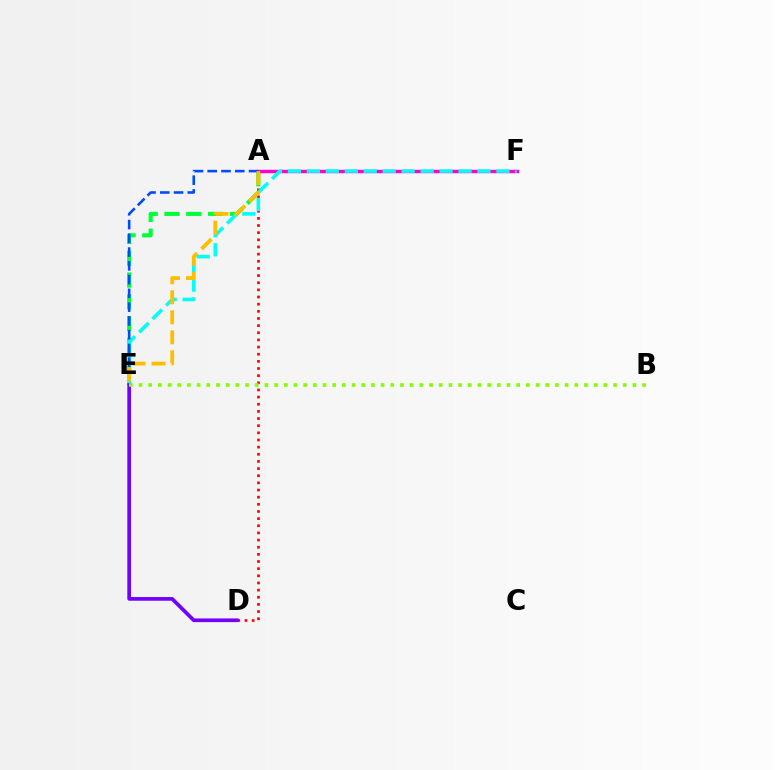{('A', 'E'): [{'color': '#00ff39', 'line_style': 'dashed', 'thickness': 2.96}, {'color': '#004bff', 'line_style': 'dashed', 'thickness': 1.87}, {'color': '#ffbd00', 'line_style': 'dashed', 'thickness': 2.72}], ('A', 'D'): [{'color': '#ff0000', 'line_style': 'dotted', 'thickness': 1.94}], ('A', 'F'): [{'color': '#ff00cf', 'line_style': 'solid', 'thickness': 2.45}], ('E', 'F'): [{'color': '#00fff6', 'line_style': 'dashed', 'thickness': 2.58}], ('D', 'E'): [{'color': '#7200ff', 'line_style': 'solid', 'thickness': 2.66}], ('B', 'E'): [{'color': '#84ff00', 'line_style': 'dotted', 'thickness': 2.63}]}